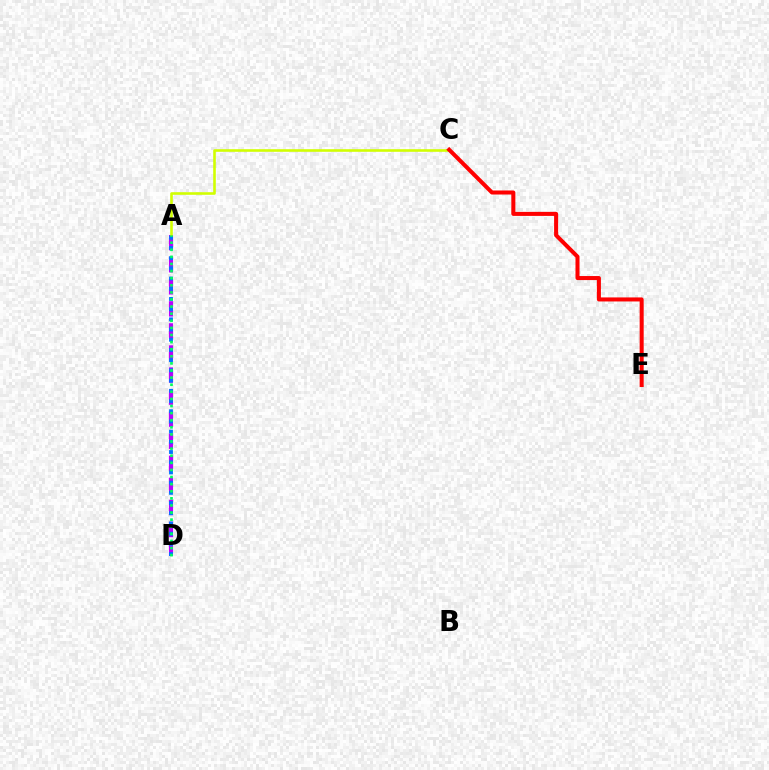{('A', 'D'): [{'color': '#b900ff', 'line_style': 'dashed', 'thickness': 3.0}, {'color': '#0074ff', 'line_style': 'dotted', 'thickness': 2.77}, {'color': '#00ff5c', 'line_style': 'dotted', 'thickness': 1.93}], ('A', 'C'): [{'color': '#d1ff00', 'line_style': 'solid', 'thickness': 1.87}], ('C', 'E'): [{'color': '#ff0000', 'line_style': 'solid', 'thickness': 2.9}]}